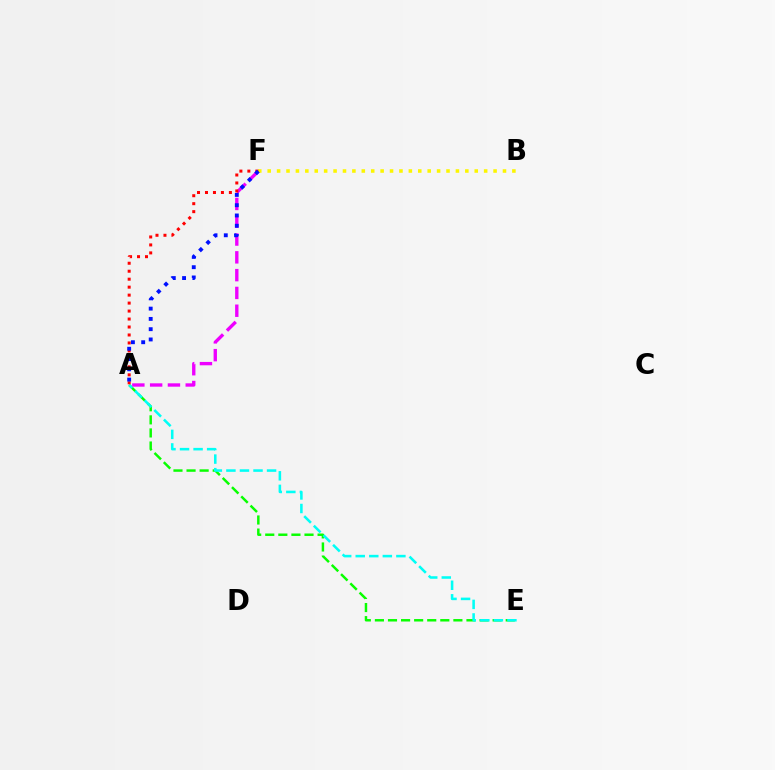{('A', 'E'): [{'color': '#08ff00', 'line_style': 'dashed', 'thickness': 1.78}, {'color': '#00fff6', 'line_style': 'dashed', 'thickness': 1.84}], ('A', 'F'): [{'color': '#ee00ff', 'line_style': 'dashed', 'thickness': 2.42}, {'color': '#ff0000', 'line_style': 'dotted', 'thickness': 2.17}, {'color': '#0010ff', 'line_style': 'dotted', 'thickness': 2.79}], ('B', 'F'): [{'color': '#fcf500', 'line_style': 'dotted', 'thickness': 2.56}]}